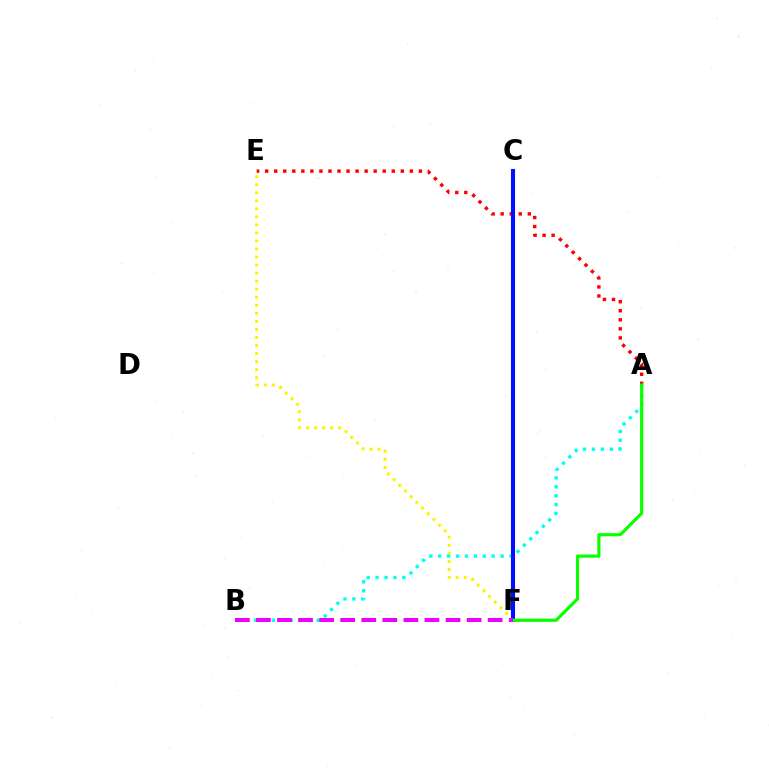{('A', 'E'): [{'color': '#ff0000', 'line_style': 'dotted', 'thickness': 2.46}], ('E', 'F'): [{'color': '#fcf500', 'line_style': 'dotted', 'thickness': 2.18}], ('A', 'B'): [{'color': '#00fff6', 'line_style': 'dotted', 'thickness': 2.43}], ('C', 'F'): [{'color': '#0010ff', 'line_style': 'solid', 'thickness': 2.94}], ('A', 'F'): [{'color': '#08ff00', 'line_style': 'solid', 'thickness': 2.27}], ('B', 'F'): [{'color': '#ee00ff', 'line_style': 'dashed', 'thickness': 2.86}]}